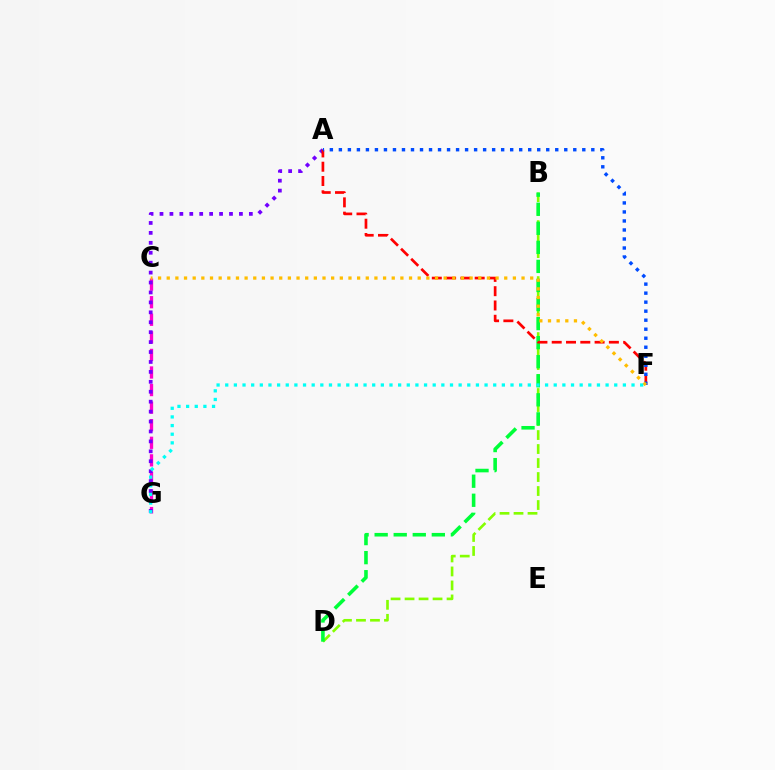{('B', 'D'): [{'color': '#84ff00', 'line_style': 'dashed', 'thickness': 1.9}, {'color': '#00ff39', 'line_style': 'dashed', 'thickness': 2.59}], ('C', 'G'): [{'color': '#ff00cf', 'line_style': 'dashed', 'thickness': 2.39}], ('A', 'G'): [{'color': '#7200ff', 'line_style': 'dotted', 'thickness': 2.7}], ('A', 'F'): [{'color': '#ff0000', 'line_style': 'dashed', 'thickness': 1.94}, {'color': '#004bff', 'line_style': 'dotted', 'thickness': 2.45}], ('C', 'F'): [{'color': '#ffbd00', 'line_style': 'dotted', 'thickness': 2.35}], ('F', 'G'): [{'color': '#00fff6', 'line_style': 'dotted', 'thickness': 2.35}]}